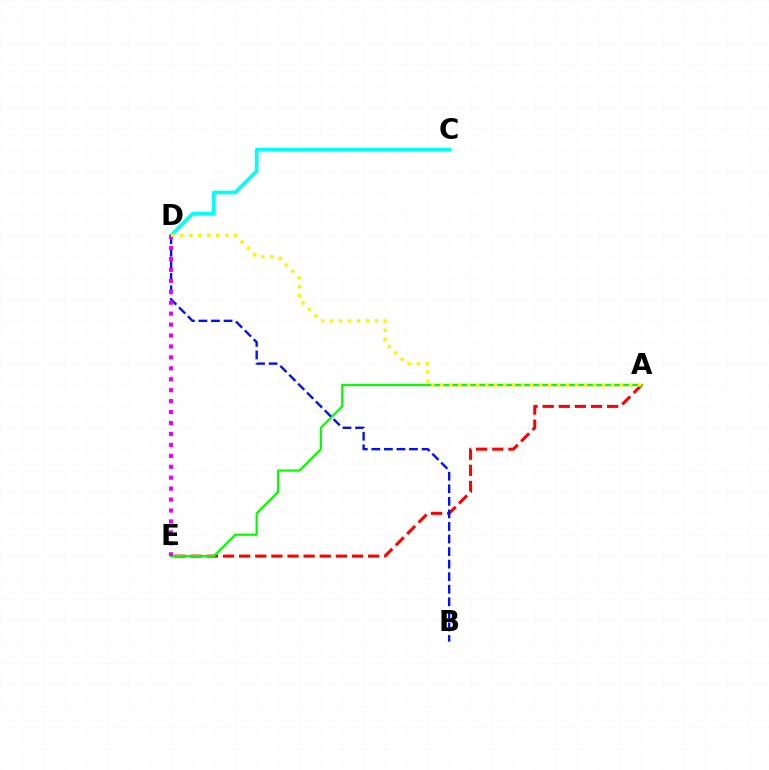{('A', 'E'): [{'color': '#ff0000', 'line_style': 'dashed', 'thickness': 2.19}, {'color': '#08ff00', 'line_style': 'solid', 'thickness': 1.62}], ('B', 'D'): [{'color': '#0010ff', 'line_style': 'dashed', 'thickness': 1.71}], ('C', 'D'): [{'color': '#00fff6', 'line_style': 'solid', 'thickness': 2.66}], ('D', 'E'): [{'color': '#ee00ff', 'line_style': 'dotted', 'thickness': 2.97}], ('A', 'D'): [{'color': '#fcf500', 'line_style': 'dotted', 'thickness': 2.44}]}